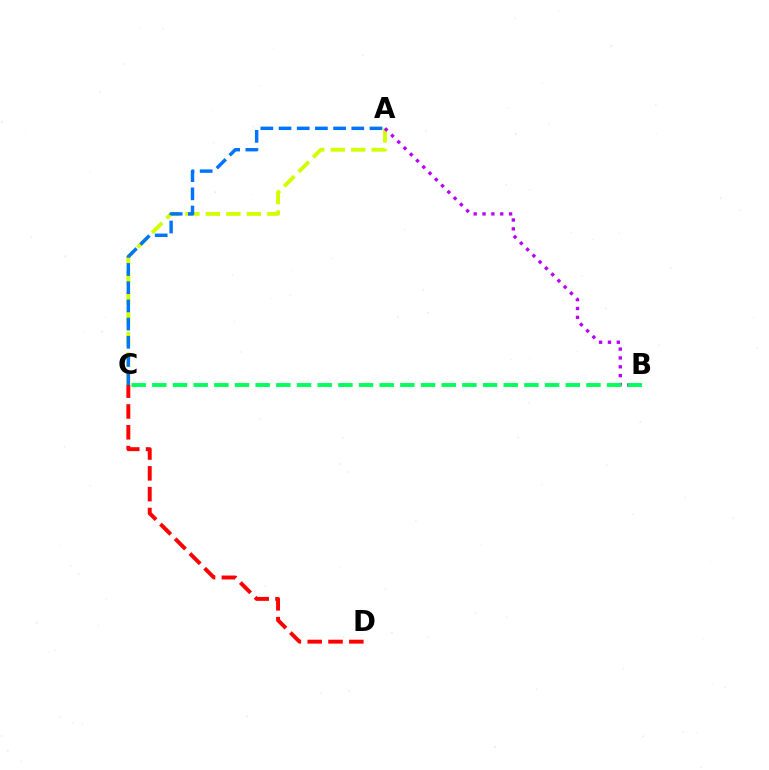{('A', 'C'): [{'color': '#d1ff00', 'line_style': 'dashed', 'thickness': 2.78}, {'color': '#0074ff', 'line_style': 'dashed', 'thickness': 2.47}], ('A', 'B'): [{'color': '#b900ff', 'line_style': 'dotted', 'thickness': 2.41}], ('C', 'D'): [{'color': '#ff0000', 'line_style': 'dashed', 'thickness': 2.83}], ('B', 'C'): [{'color': '#00ff5c', 'line_style': 'dashed', 'thickness': 2.81}]}